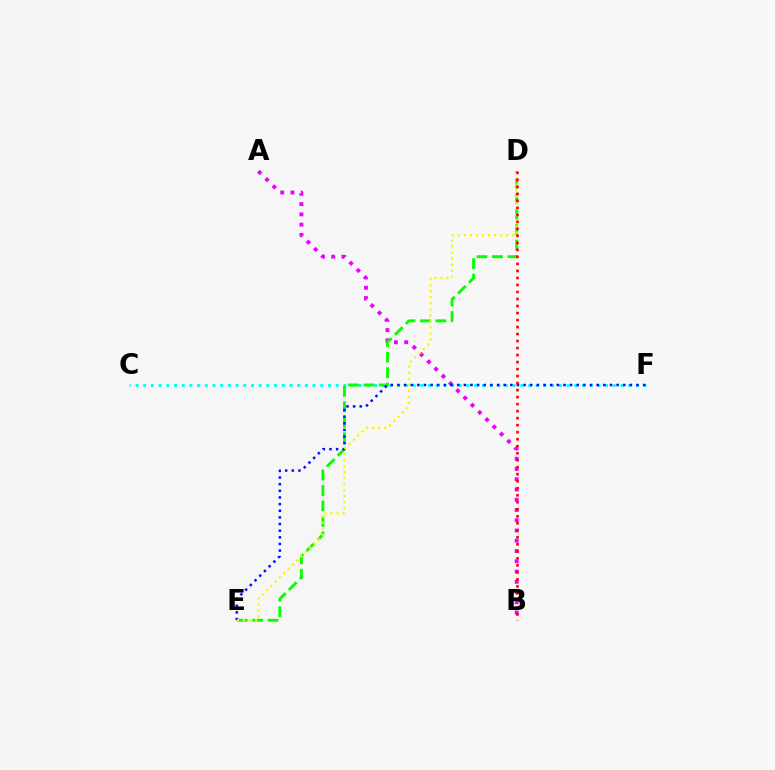{('A', 'B'): [{'color': '#ee00ff', 'line_style': 'dotted', 'thickness': 2.79}], ('C', 'F'): [{'color': '#00fff6', 'line_style': 'dotted', 'thickness': 2.09}], ('D', 'E'): [{'color': '#08ff00', 'line_style': 'dashed', 'thickness': 2.1}, {'color': '#fcf500', 'line_style': 'dotted', 'thickness': 1.64}], ('E', 'F'): [{'color': '#0010ff', 'line_style': 'dotted', 'thickness': 1.8}], ('B', 'D'): [{'color': '#ff0000', 'line_style': 'dotted', 'thickness': 1.9}]}